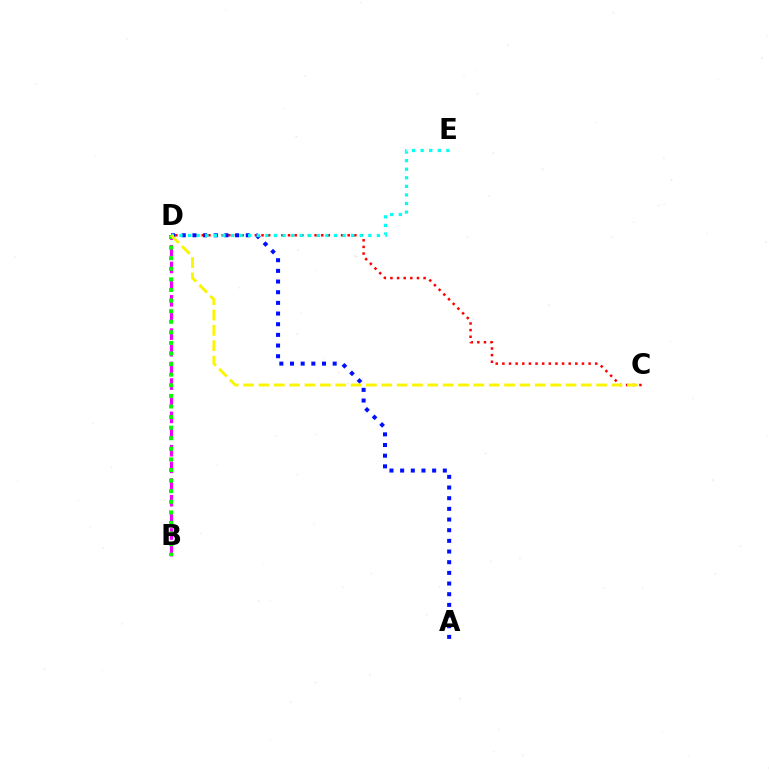{('C', 'D'): [{'color': '#ff0000', 'line_style': 'dotted', 'thickness': 1.8}, {'color': '#fcf500', 'line_style': 'dashed', 'thickness': 2.09}], ('A', 'D'): [{'color': '#0010ff', 'line_style': 'dotted', 'thickness': 2.9}], ('B', 'D'): [{'color': '#ee00ff', 'line_style': 'dashed', 'thickness': 2.26}, {'color': '#08ff00', 'line_style': 'dotted', 'thickness': 2.88}], ('D', 'E'): [{'color': '#00fff6', 'line_style': 'dotted', 'thickness': 2.33}]}